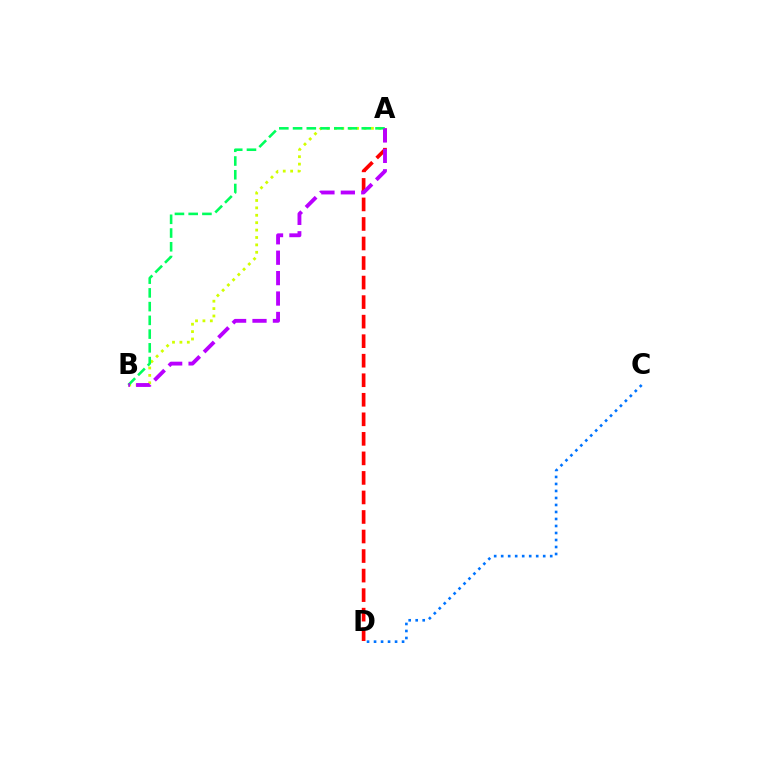{('A', 'D'): [{'color': '#ff0000', 'line_style': 'dashed', 'thickness': 2.65}], ('A', 'B'): [{'color': '#d1ff00', 'line_style': 'dotted', 'thickness': 2.01}, {'color': '#00ff5c', 'line_style': 'dashed', 'thickness': 1.87}, {'color': '#b900ff', 'line_style': 'dashed', 'thickness': 2.77}], ('C', 'D'): [{'color': '#0074ff', 'line_style': 'dotted', 'thickness': 1.9}]}